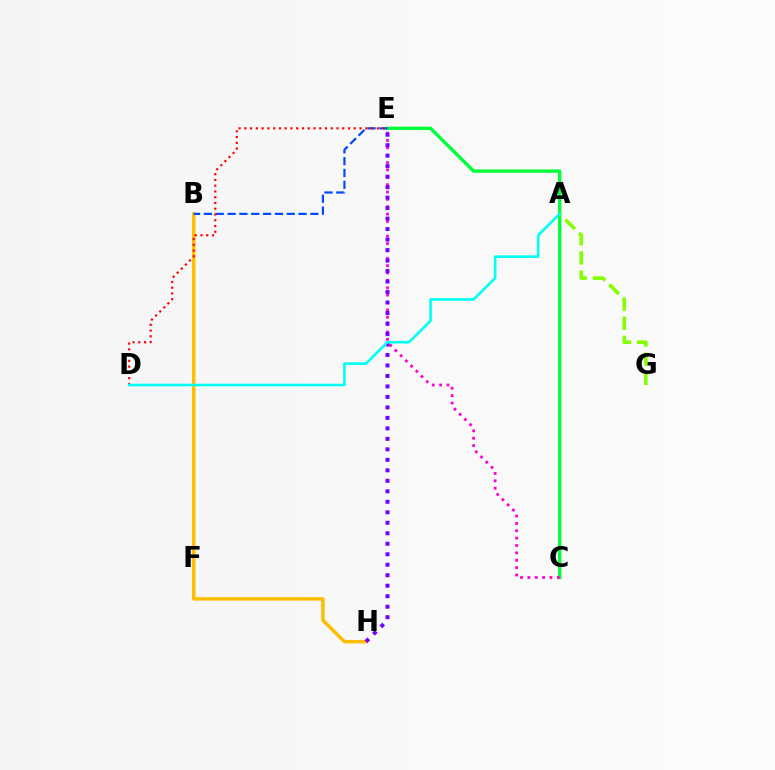{('B', 'H'): [{'color': '#ffbd00', 'line_style': 'solid', 'thickness': 2.49}], ('C', 'E'): [{'color': '#00ff39', 'line_style': 'solid', 'thickness': 2.42}, {'color': '#ff00cf', 'line_style': 'dotted', 'thickness': 2.0}], ('B', 'E'): [{'color': '#004bff', 'line_style': 'dashed', 'thickness': 1.61}], ('D', 'E'): [{'color': '#ff0000', 'line_style': 'dotted', 'thickness': 1.56}], ('A', 'G'): [{'color': '#84ff00', 'line_style': 'dashed', 'thickness': 2.6}], ('E', 'H'): [{'color': '#7200ff', 'line_style': 'dotted', 'thickness': 2.85}], ('A', 'D'): [{'color': '#00fff6', 'line_style': 'solid', 'thickness': 1.88}]}